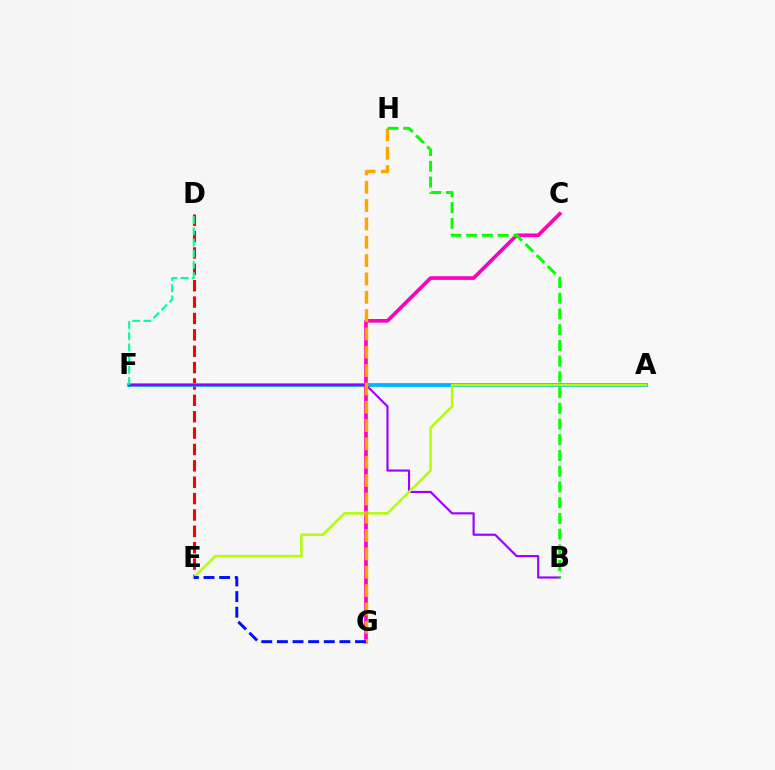{('D', 'E'): [{'color': '#ff0000', 'line_style': 'dashed', 'thickness': 2.22}], ('A', 'F'): [{'color': '#00b5ff', 'line_style': 'solid', 'thickness': 2.73}], ('C', 'G'): [{'color': '#ff00bd', 'line_style': 'solid', 'thickness': 2.64}], ('B', 'F'): [{'color': '#9b00ff', 'line_style': 'solid', 'thickness': 1.54}], ('A', 'E'): [{'color': '#b3ff00', 'line_style': 'solid', 'thickness': 1.82}], ('G', 'H'): [{'color': '#ffa500', 'line_style': 'dashed', 'thickness': 2.49}], ('E', 'G'): [{'color': '#0010ff', 'line_style': 'dashed', 'thickness': 2.12}], ('D', 'F'): [{'color': '#00ff9d', 'line_style': 'dashed', 'thickness': 1.52}], ('B', 'H'): [{'color': '#08ff00', 'line_style': 'dashed', 'thickness': 2.14}]}